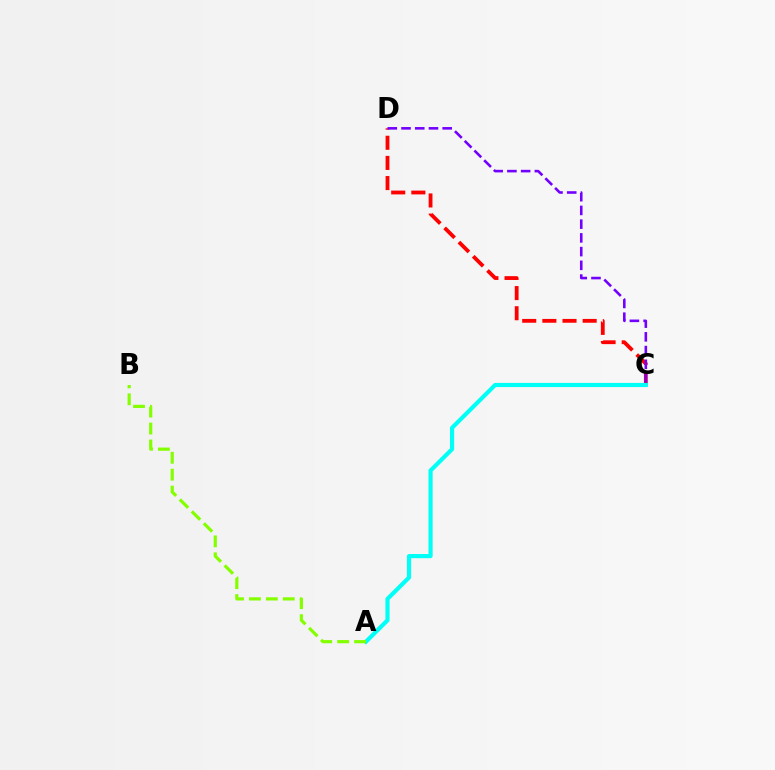{('C', 'D'): [{'color': '#ff0000', 'line_style': 'dashed', 'thickness': 2.74}, {'color': '#7200ff', 'line_style': 'dashed', 'thickness': 1.86}], ('A', 'C'): [{'color': '#00fff6', 'line_style': 'solid', 'thickness': 2.99}], ('A', 'B'): [{'color': '#84ff00', 'line_style': 'dashed', 'thickness': 2.3}]}